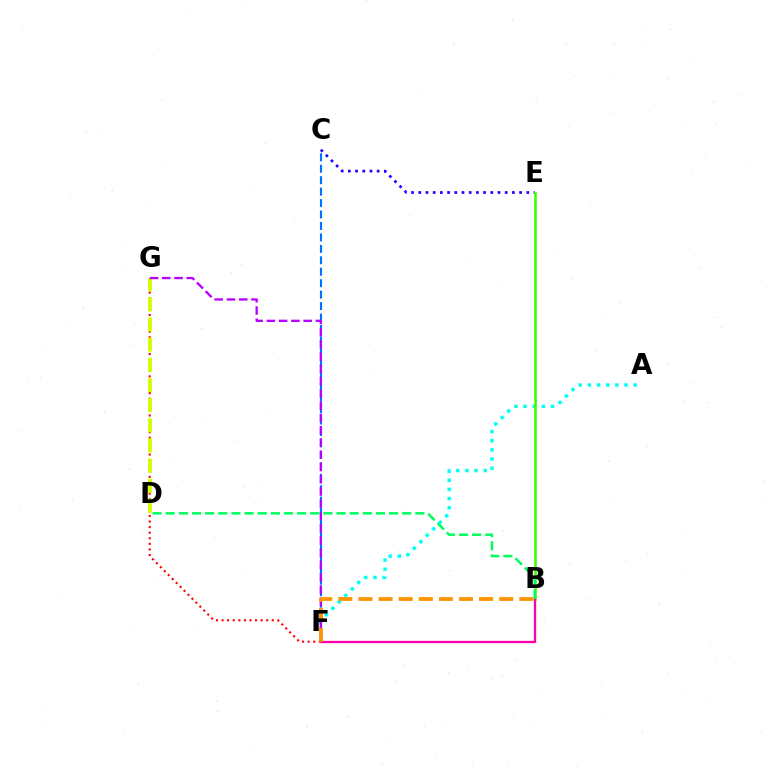{('F', 'G'): [{'color': '#ff0000', 'line_style': 'dotted', 'thickness': 1.52}, {'color': '#b900ff', 'line_style': 'dashed', 'thickness': 1.67}], ('A', 'F'): [{'color': '#00fff6', 'line_style': 'dotted', 'thickness': 2.49}], ('D', 'G'): [{'color': '#d1ff00', 'line_style': 'dashed', 'thickness': 2.74}], ('C', 'E'): [{'color': '#2500ff', 'line_style': 'dotted', 'thickness': 1.96}], ('C', 'F'): [{'color': '#0074ff', 'line_style': 'dashed', 'thickness': 1.55}], ('B', 'E'): [{'color': '#3dff00', 'line_style': 'solid', 'thickness': 1.88}], ('B', 'F'): [{'color': '#ff00ac', 'line_style': 'solid', 'thickness': 1.66}, {'color': '#ff9400', 'line_style': 'dashed', 'thickness': 2.73}], ('B', 'D'): [{'color': '#00ff5c', 'line_style': 'dashed', 'thickness': 1.78}]}